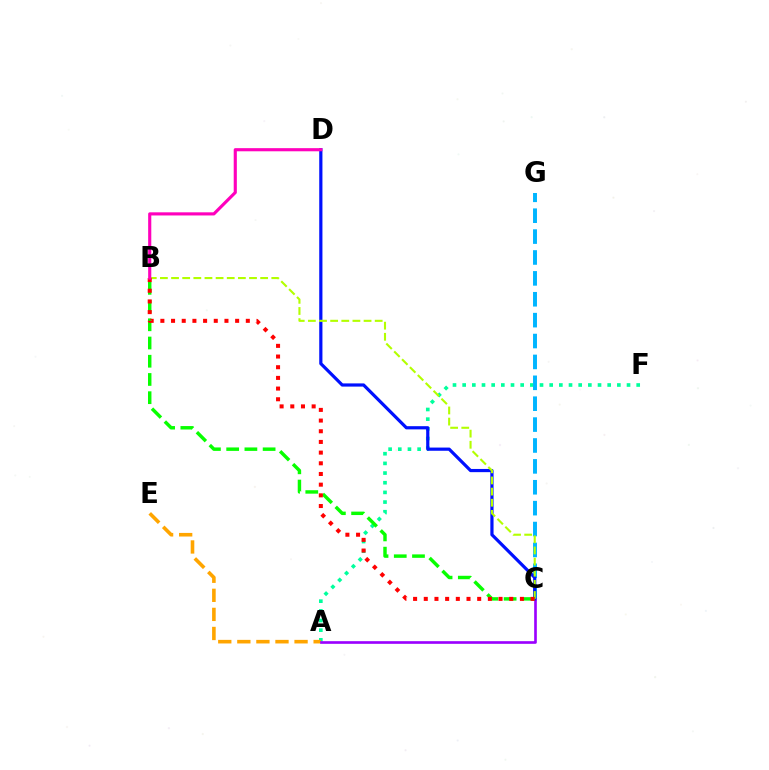{('A', 'F'): [{'color': '#00ff9d', 'line_style': 'dotted', 'thickness': 2.63}], ('C', 'G'): [{'color': '#00b5ff', 'line_style': 'dashed', 'thickness': 2.84}], ('A', 'E'): [{'color': '#ffa500', 'line_style': 'dashed', 'thickness': 2.59}], ('A', 'C'): [{'color': '#9b00ff', 'line_style': 'solid', 'thickness': 1.91}], ('C', 'D'): [{'color': '#0010ff', 'line_style': 'solid', 'thickness': 2.3}], ('B', 'C'): [{'color': '#b3ff00', 'line_style': 'dashed', 'thickness': 1.51}, {'color': '#08ff00', 'line_style': 'dashed', 'thickness': 2.48}, {'color': '#ff0000', 'line_style': 'dotted', 'thickness': 2.9}], ('B', 'D'): [{'color': '#ff00bd', 'line_style': 'solid', 'thickness': 2.26}]}